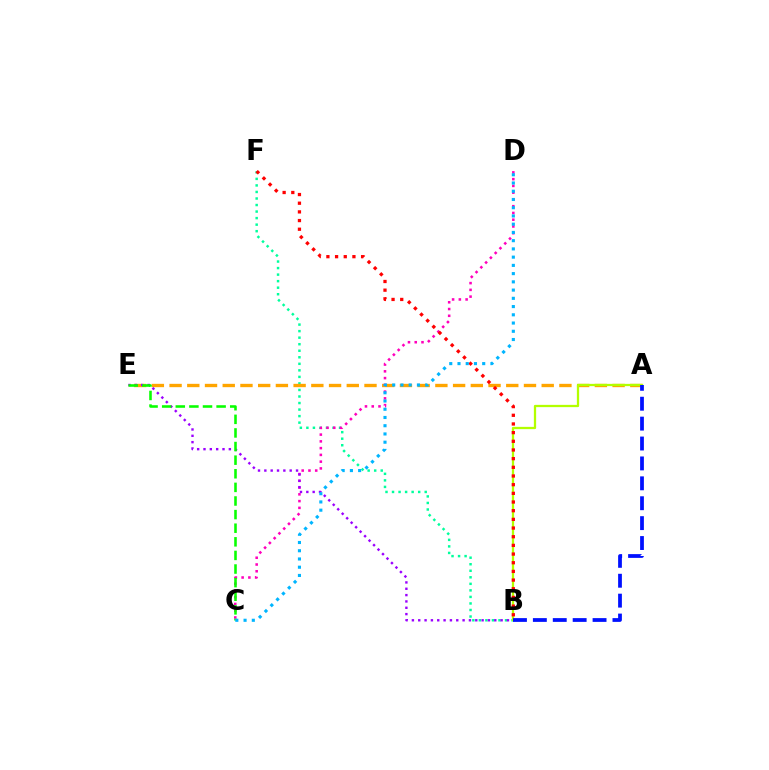{('B', 'F'): [{'color': '#00ff9d', 'line_style': 'dotted', 'thickness': 1.78}, {'color': '#ff0000', 'line_style': 'dotted', 'thickness': 2.36}], ('A', 'E'): [{'color': '#ffa500', 'line_style': 'dashed', 'thickness': 2.41}], ('C', 'D'): [{'color': '#ff00bd', 'line_style': 'dotted', 'thickness': 1.84}, {'color': '#00b5ff', 'line_style': 'dotted', 'thickness': 2.24}], ('B', 'E'): [{'color': '#9b00ff', 'line_style': 'dotted', 'thickness': 1.72}], ('C', 'E'): [{'color': '#08ff00', 'line_style': 'dashed', 'thickness': 1.85}], ('A', 'B'): [{'color': '#b3ff00', 'line_style': 'solid', 'thickness': 1.64}, {'color': '#0010ff', 'line_style': 'dashed', 'thickness': 2.7}]}